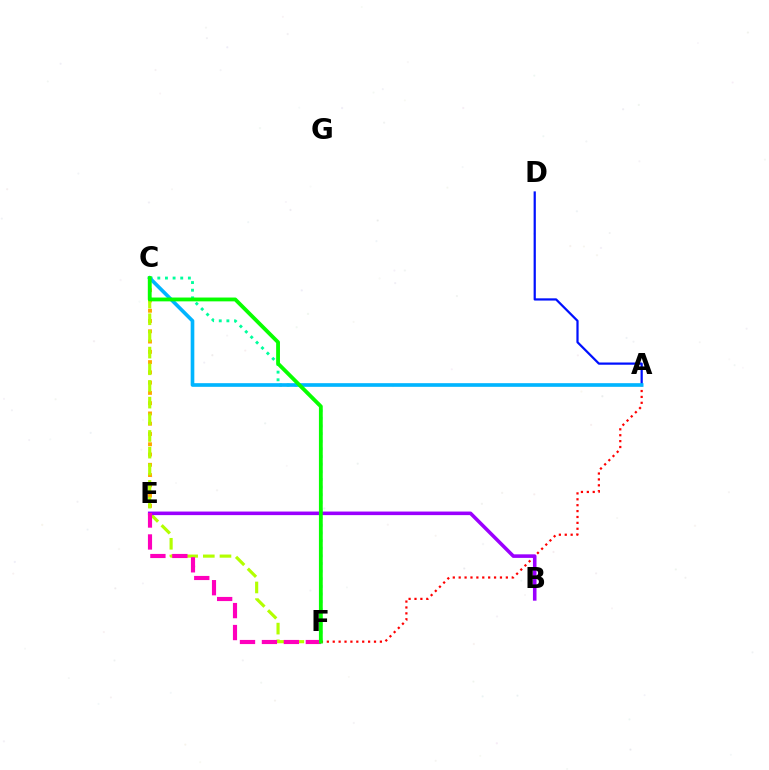{('A', 'D'): [{'color': '#0010ff', 'line_style': 'solid', 'thickness': 1.6}], ('C', 'E'): [{'color': '#ffa500', 'line_style': 'dotted', 'thickness': 2.79}], ('C', 'F'): [{'color': '#b3ff00', 'line_style': 'dashed', 'thickness': 2.26}, {'color': '#00ff9d', 'line_style': 'dotted', 'thickness': 2.08}, {'color': '#08ff00', 'line_style': 'solid', 'thickness': 2.75}], ('A', 'F'): [{'color': '#ff0000', 'line_style': 'dotted', 'thickness': 1.6}], ('B', 'E'): [{'color': '#9b00ff', 'line_style': 'solid', 'thickness': 2.57}], ('E', 'F'): [{'color': '#ff00bd', 'line_style': 'dashed', 'thickness': 2.98}], ('A', 'C'): [{'color': '#00b5ff', 'line_style': 'solid', 'thickness': 2.62}]}